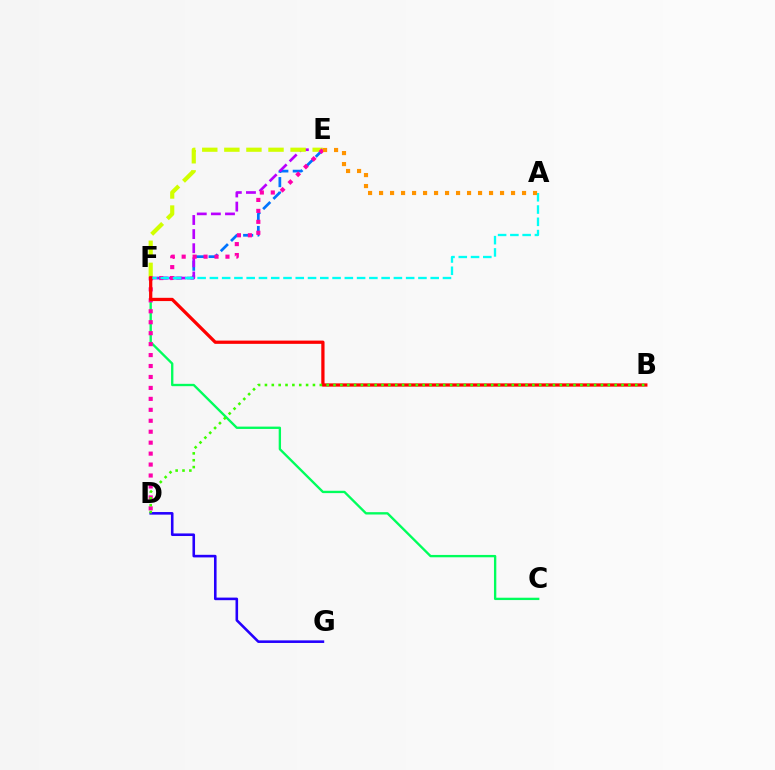{('E', 'F'): [{'color': '#0074ff', 'line_style': 'dashed', 'thickness': 1.96}, {'color': '#b900ff', 'line_style': 'dashed', 'thickness': 1.92}, {'color': '#d1ff00', 'line_style': 'dashed', 'thickness': 3.0}], ('C', 'F'): [{'color': '#00ff5c', 'line_style': 'solid', 'thickness': 1.69}], ('D', 'G'): [{'color': '#2500ff', 'line_style': 'solid', 'thickness': 1.86}], ('D', 'E'): [{'color': '#ff00ac', 'line_style': 'dotted', 'thickness': 2.97}], ('A', 'F'): [{'color': '#00fff6', 'line_style': 'dashed', 'thickness': 1.67}], ('B', 'F'): [{'color': '#ff0000', 'line_style': 'solid', 'thickness': 2.34}], ('A', 'E'): [{'color': '#ff9400', 'line_style': 'dotted', 'thickness': 2.99}], ('B', 'D'): [{'color': '#3dff00', 'line_style': 'dotted', 'thickness': 1.86}]}